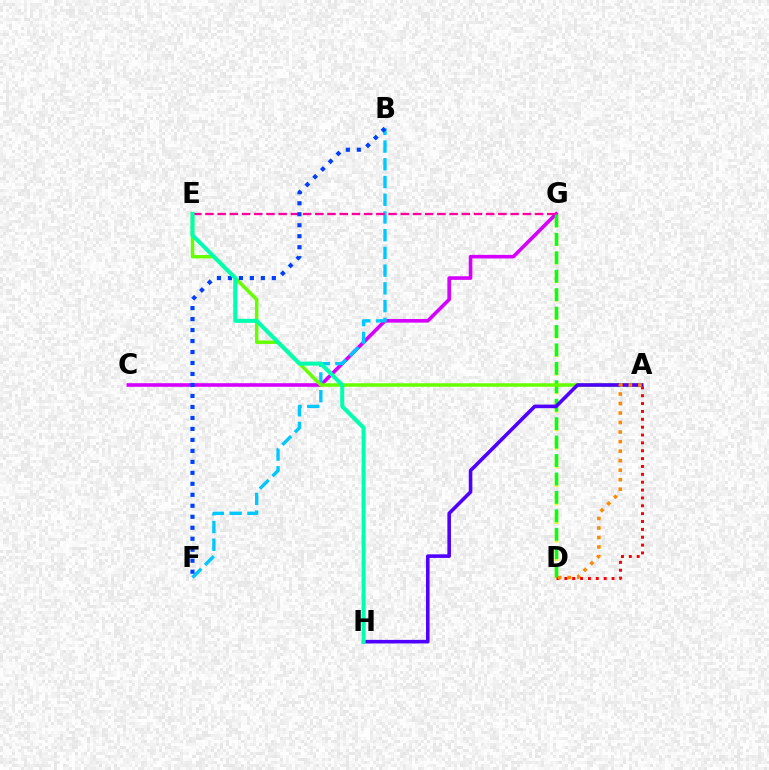{('D', 'G'): [{'color': '#eeff00', 'line_style': 'dashed', 'thickness': 2.52}, {'color': '#00ff27', 'line_style': 'dashed', 'thickness': 2.5}], ('C', 'G'): [{'color': '#d600ff', 'line_style': 'solid', 'thickness': 2.6}], ('A', 'D'): [{'color': '#ff0000', 'line_style': 'dotted', 'thickness': 2.14}, {'color': '#ff8800', 'line_style': 'dotted', 'thickness': 2.59}], ('B', 'F'): [{'color': '#00c7ff', 'line_style': 'dashed', 'thickness': 2.41}, {'color': '#003fff', 'line_style': 'dotted', 'thickness': 2.98}], ('A', 'E'): [{'color': '#66ff00', 'line_style': 'solid', 'thickness': 2.5}], ('A', 'H'): [{'color': '#4f00ff', 'line_style': 'solid', 'thickness': 2.58}], ('E', 'G'): [{'color': '#ff00a0', 'line_style': 'dashed', 'thickness': 1.66}], ('E', 'H'): [{'color': '#00ffaf', 'line_style': 'solid', 'thickness': 2.9}]}